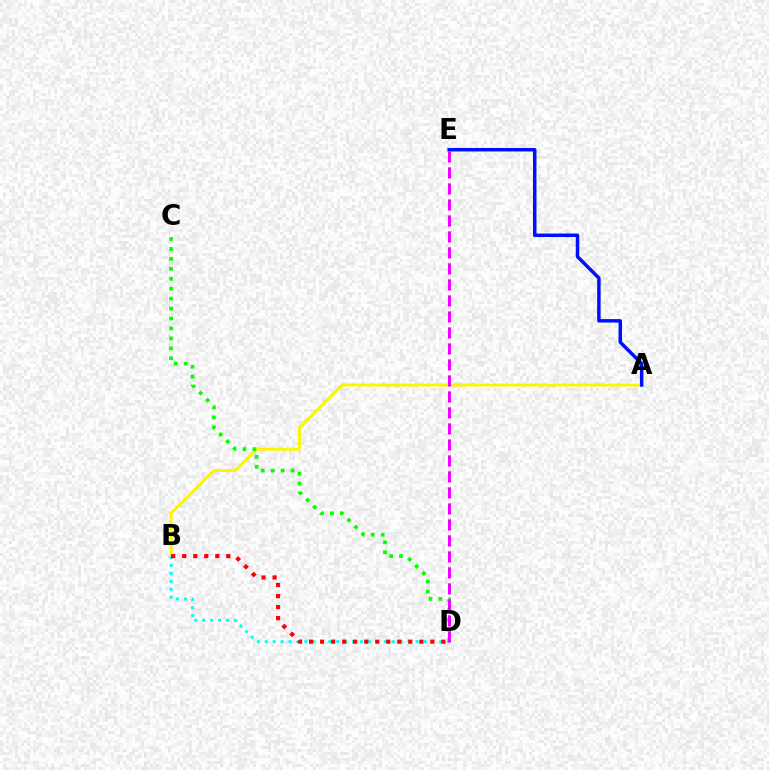{('A', 'B'): [{'color': '#fcf500', 'line_style': 'solid', 'thickness': 2.12}], ('B', 'D'): [{'color': '#00fff6', 'line_style': 'dotted', 'thickness': 2.16}, {'color': '#ff0000', 'line_style': 'dotted', 'thickness': 3.0}], ('C', 'D'): [{'color': '#08ff00', 'line_style': 'dotted', 'thickness': 2.7}], ('A', 'E'): [{'color': '#0010ff', 'line_style': 'solid', 'thickness': 2.5}], ('D', 'E'): [{'color': '#ee00ff', 'line_style': 'dashed', 'thickness': 2.17}]}